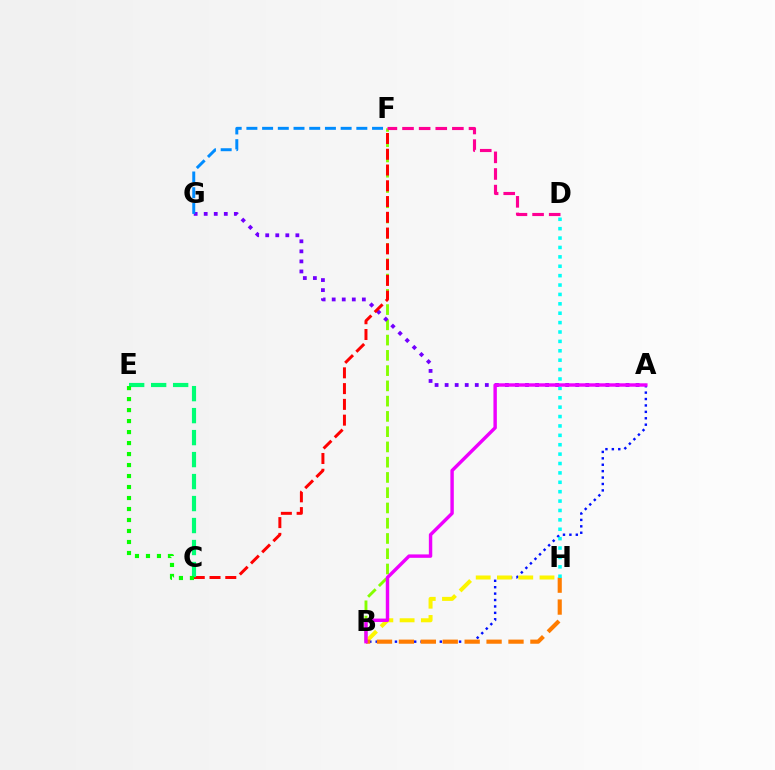{('B', 'F'): [{'color': '#84ff00', 'line_style': 'dashed', 'thickness': 2.07}], ('A', 'G'): [{'color': '#7200ff', 'line_style': 'dotted', 'thickness': 2.73}], ('F', 'G'): [{'color': '#008cff', 'line_style': 'dashed', 'thickness': 2.13}], ('D', 'F'): [{'color': '#ff0094', 'line_style': 'dashed', 'thickness': 2.26}], ('C', 'F'): [{'color': '#ff0000', 'line_style': 'dashed', 'thickness': 2.14}], ('C', 'E'): [{'color': '#00ff74', 'line_style': 'dashed', 'thickness': 2.99}, {'color': '#08ff00', 'line_style': 'dotted', 'thickness': 2.99}], ('A', 'B'): [{'color': '#0010ff', 'line_style': 'dotted', 'thickness': 1.74}, {'color': '#ee00ff', 'line_style': 'solid', 'thickness': 2.46}], ('B', 'H'): [{'color': '#fcf500', 'line_style': 'dashed', 'thickness': 2.89}, {'color': '#ff7c00', 'line_style': 'dashed', 'thickness': 2.98}], ('D', 'H'): [{'color': '#00fff6', 'line_style': 'dotted', 'thickness': 2.55}]}